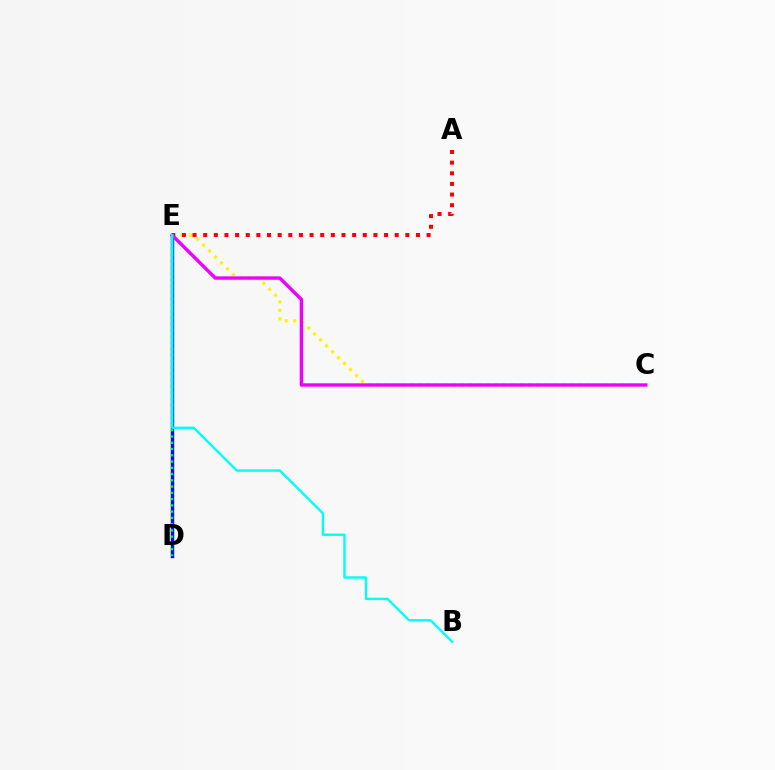{('D', 'E'): [{'color': '#0010ff', 'line_style': 'solid', 'thickness': 2.47}, {'color': '#08ff00', 'line_style': 'dotted', 'thickness': 1.7}], ('C', 'E'): [{'color': '#fcf500', 'line_style': 'dotted', 'thickness': 2.29}, {'color': '#ee00ff', 'line_style': 'solid', 'thickness': 2.44}], ('A', 'E'): [{'color': '#ff0000', 'line_style': 'dotted', 'thickness': 2.89}], ('B', 'E'): [{'color': '#00fff6', 'line_style': 'solid', 'thickness': 1.72}]}